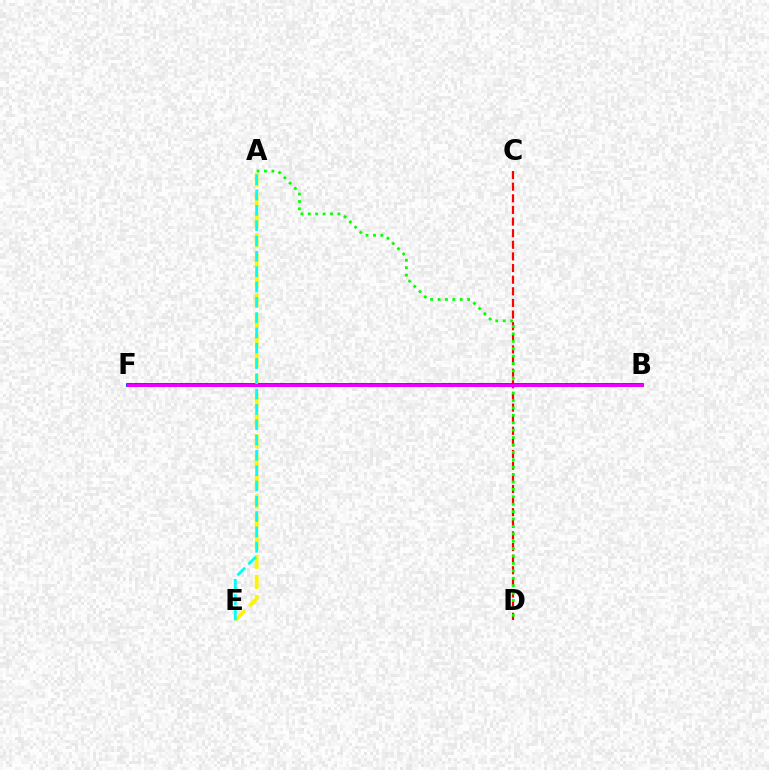{('A', 'E'): [{'color': '#fcf500', 'line_style': 'dashed', 'thickness': 2.73}, {'color': '#00fff6', 'line_style': 'dashed', 'thickness': 2.08}], ('B', 'F'): [{'color': '#0010ff', 'line_style': 'solid', 'thickness': 2.58}, {'color': '#ee00ff', 'line_style': 'solid', 'thickness': 2.15}], ('C', 'D'): [{'color': '#ff0000', 'line_style': 'dashed', 'thickness': 1.58}], ('A', 'D'): [{'color': '#08ff00', 'line_style': 'dotted', 'thickness': 2.01}]}